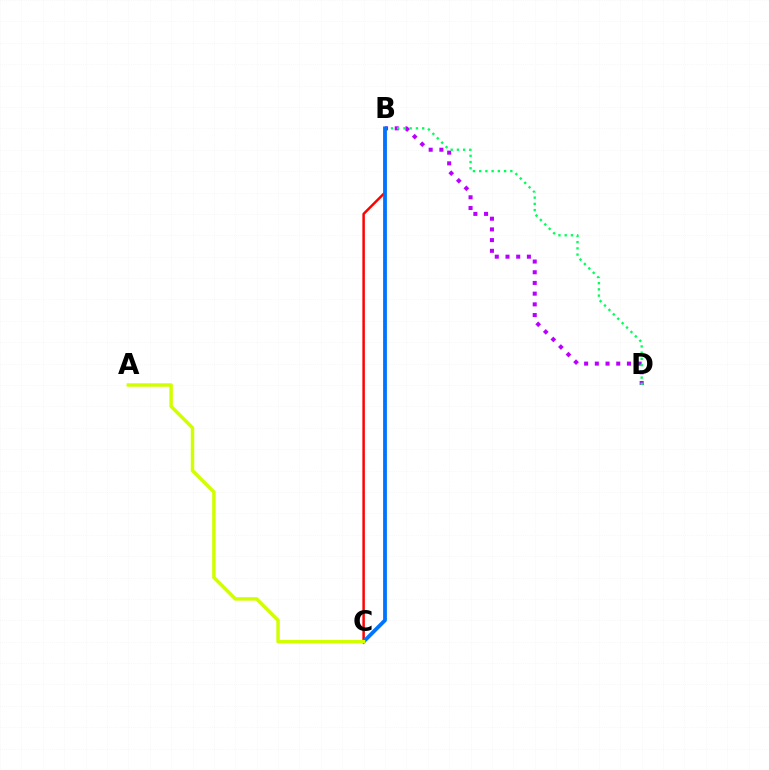{('B', 'D'): [{'color': '#b900ff', 'line_style': 'dotted', 'thickness': 2.91}, {'color': '#00ff5c', 'line_style': 'dotted', 'thickness': 1.69}], ('B', 'C'): [{'color': '#ff0000', 'line_style': 'solid', 'thickness': 1.79}, {'color': '#0074ff', 'line_style': 'solid', 'thickness': 2.72}], ('A', 'C'): [{'color': '#d1ff00', 'line_style': 'solid', 'thickness': 2.49}]}